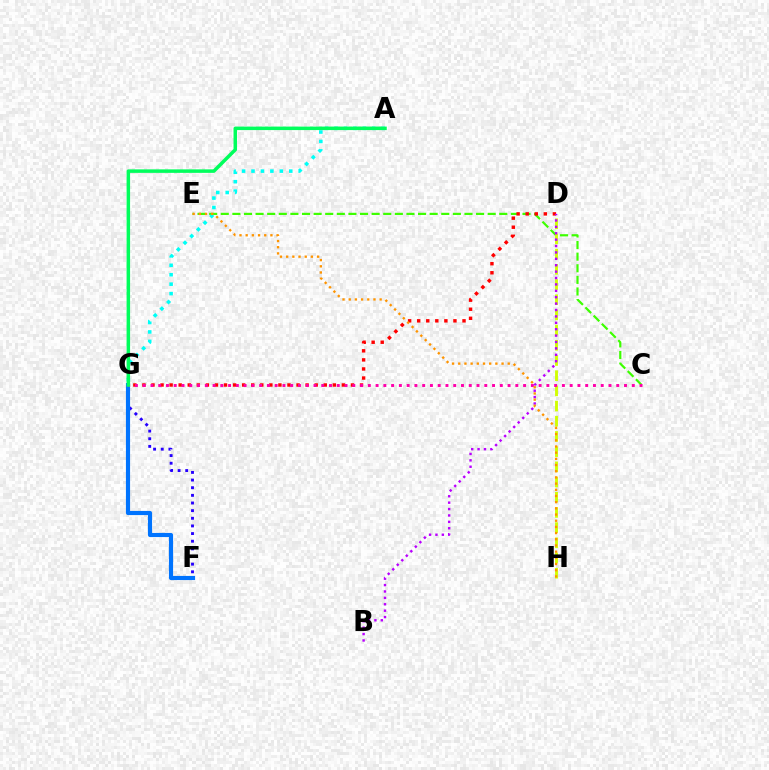{('C', 'E'): [{'color': '#3dff00', 'line_style': 'dashed', 'thickness': 1.58}], ('D', 'G'): [{'color': '#ff0000', 'line_style': 'dotted', 'thickness': 2.46}], ('D', 'H'): [{'color': '#d1ff00', 'line_style': 'dashed', 'thickness': 2.06}], ('B', 'D'): [{'color': '#b900ff', 'line_style': 'dotted', 'thickness': 1.74}], ('A', 'G'): [{'color': '#00fff6', 'line_style': 'dotted', 'thickness': 2.56}, {'color': '#00ff5c', 'line_style': 'solid', 'thickness': 2.51}], ('F', 'G'): [{'color': '#2500ff', 'line_style': 'dotted', 'thickness': 2.08}, {'color': '#0074ff', 'line_style': 'solid', 'thickness': 2.99}], ('C', 'G'): [{'color': '#ff00ac', 'line_style': 'dotted', 'thickness': 2.11}], ('E', 'H'): [{'color': '#ff9400', 'line_style': 'dotted', 'thickness': 1.68}]}